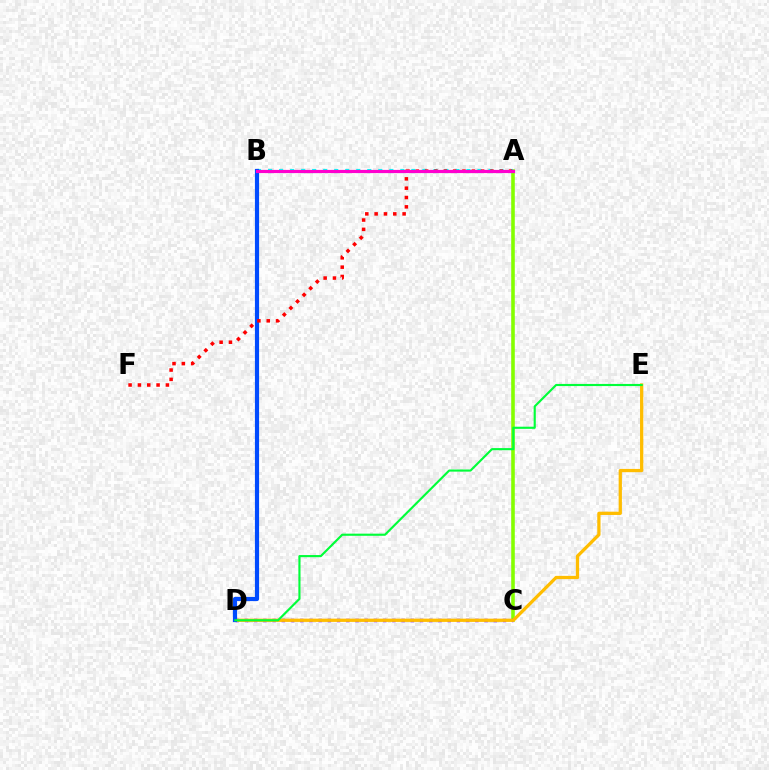{('A', 'C'): [{'color': '#84ff00', 'line_style': 'solid', 'thickness': 2.58}], ('A', 'B'): [{'color': '#00fff6', 'line_style': 'dotted', 'thickness': 2.99}, {'color': '#ff00cf', 'line_style': 'solid', 'thickness': 2.29}], ('C', 'D'): [{'color': '#7200ff', 'line_style': 'dotted', 'thickness': 2.5}], ('D', 'E'): [{'color': '#ffbd00', 'line_style': 'solid', 'thickness': 2.35}, {'color': '#00ff39', 'line_style': 'solid', 'thickness': 1.54}], ('B', 'D'): [{'color': '#004bff', 'line_style': 'solid', 'thickness': 3.0}], ('A', 'F'): [{'color': '#ff0000', 'line_style': 'dotted', 'thickness': 2.53}]}